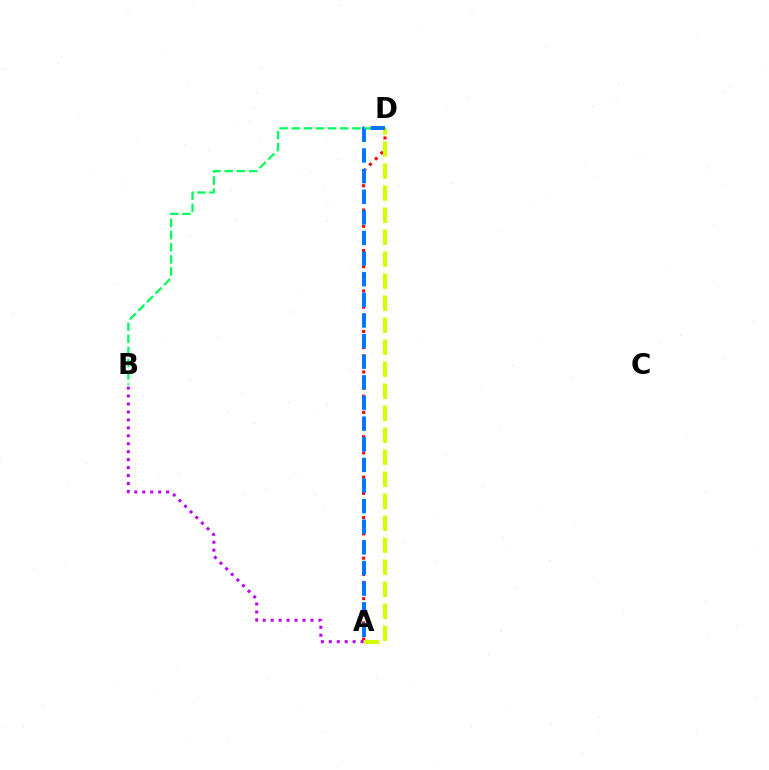{('A', 'B'): [{'color': '#b900ff', 'line_style': 'dotted', 'thickness': 2.16}], ('A', 'D'): [{'color': '#ff0000', 'line_style': 'dotted', 'thickness': 2.2}, {'color': '#d1ff00', 'line_style': 'dashed', 'thickness': 2.99}, {'color': '#0074ff', 'line_style': 'dashed', 'thickness': 2.8}], ('B', 'D'): [{'color': '#00ff5c', 'line_style': 'dashed', 'thickness': 1.65}]}